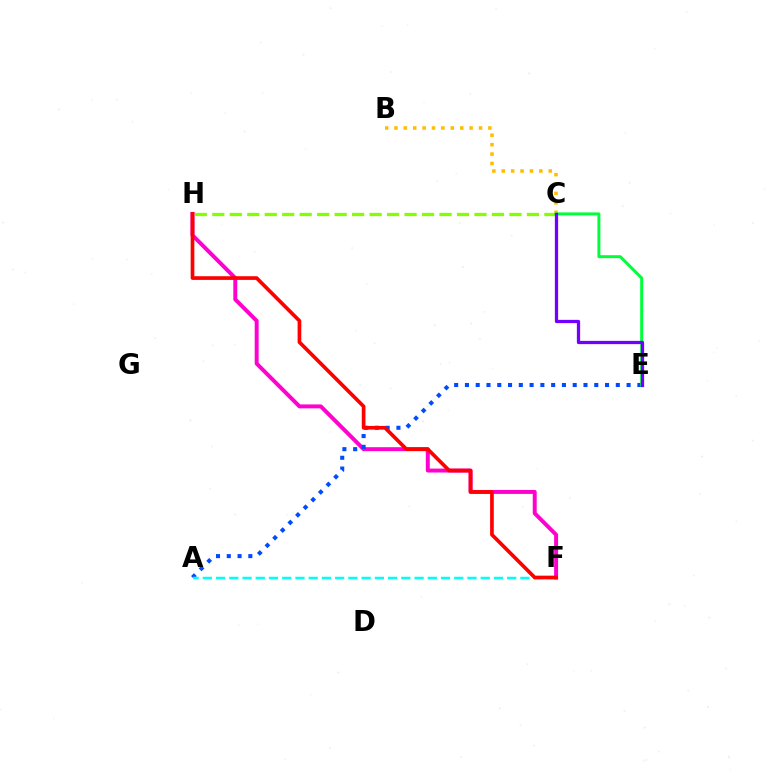{('F', 'H'): [{'color': '#ff00cf', 'line_style': 'solid', 'thickness': 2.84}, {'color': '#ff0000', 'line_style': 'solid', 'thickness': 2.65}], ('A', 'E'): [{'color': '#004bff', 'line_style': 'dotted', 'thickness': 2.93}], ('A', 'F'): [{'color': '#00fff6', 'line_style': 'dashed', 'thickness': 1.8}], ('B', 'C'): [{'color': '#ffbd00', 'line_style': 'dotted', 'thickness': 2.55}], ('C', 'H'): [{'color': '#84ff00', 'line_style': 'dashed', 'thickness': 2.37}], ('C', 'E'): [{'color': '#00ff39', 'line_style': 'solid', 'thickness': 2.14}, {'color': '#7200ff', 'line_style': 'solid', 'thickness': 2.35}]}